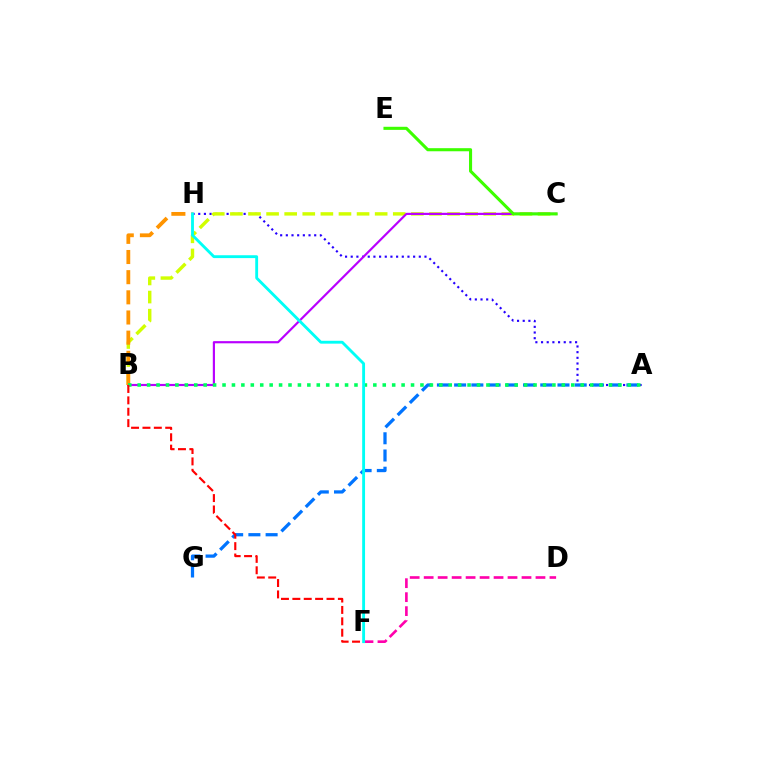{('D', 'F'): [{'color': '#ff00ac', 'line_style': 'dashed', 'thickness': 1.9}], ('A', 'H'): [{'color': '#2500ff', 'line_style': 'dotted', 'thickness': 1.54}], ('B', 'C'): [{'color': '#d1ff00', 'line_style': 'dashed', 'thickness': 2.46}, {'color': '#b900ff', 'line_style': 'solid', 'thickness': 1.57}], ('A', 'G'): [{'color': '#0074ff', 'line_style': 'dashed', 'thickness': 2.34}], ('B', 'H'): [{'color': '#ff9400', 'line_style': 'dashed', 'thickness': 2.74}], ('A', 'B'): [{'color': '#00ff5c', 'line_style': 'dotted', 'thickness': 2.56}], ('C', 'E'): [{'color': '#3dff00', 'line_style': 'solid', 'thickness': 2.22}], ('B', 'F'): [{'color': '#ff0000', 'line_style': 'dashed', 'thickness': 1.55}], ('F', 'H'): [{'color': '#00fff6', 'line_style': 'solid', 'thickness': 2.06}]}